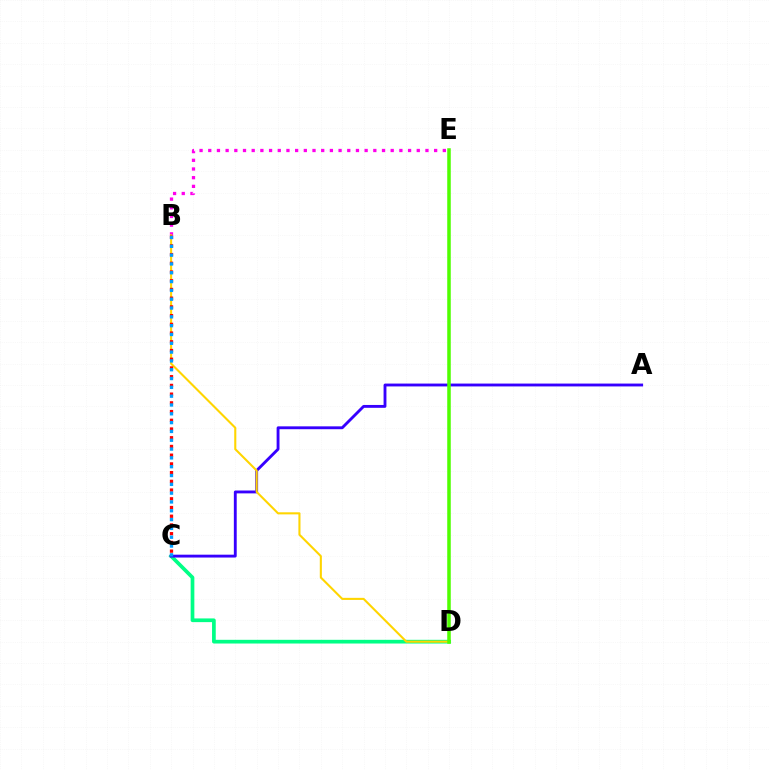{('C', 'D'): [{'color': '#00ff86', 'line_style': 'solid', 'thickness': 2.67}], ('A', 'C'): [{'color': '#3700ff', 'line_style': 'solid', 'thickness': 2.06}], ('B', 'E'): [{'color': '#ff00ed', 'line_style': 'dotted', 'thickness': 2.36}], ('B', 'D'): [{'color': '#ffd500', 'line_style': 'solid', 'thickness': 1.51}], ('B', 'C'): [{'color': '#ff0000', 'line_style': 'dotted', 'thickness': 2.37}, {'color': '#009eff', 'line_style': 'dotted', 'thickness': 2.39}], ('D', 'E'): [{'color': '#4fff00', 'line_style': 'solid', 'thickness': 2.54}]}